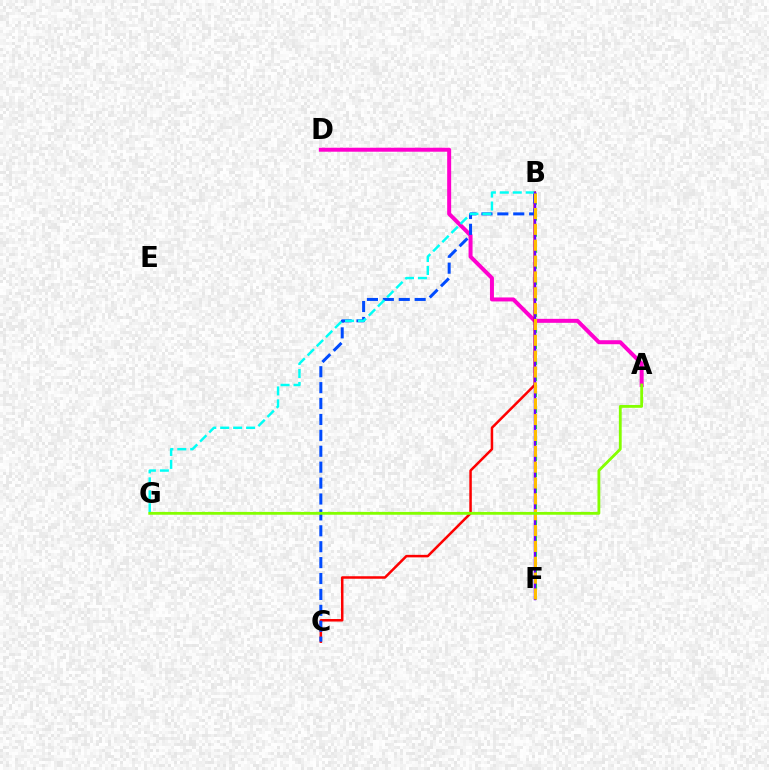{('A', 'D'): [{'color': '#ff00cf', 'line_style': 'solid', 'thickness': 2.87}], ('B', 'C'): [{'color': '#ff0000', 'line_style': 'solid', 'thickness': 1.81}, {'color': '#004bff', 'line_style': 'dashed', 'thickness': 2.16}], ('B', 'F'): [{'color': '#00ff39', 'line_style': 'dashed', 'thickness': 2.18}, {'color': '#7200ff', 'line_style': 'solid', 'thickness': 1.79}, {'color': '#ffbd00', 'line_style': 'dashed', 'thickness': 2.15}], ('B', 'G'): [{'color': '#00fff6', 'line_style': 'dashed', 'thickness': 1.76}], ('A', 'G'): [{'color': '#84ff00', 'line_style': 'solid', 'thickness': 2.03}]}